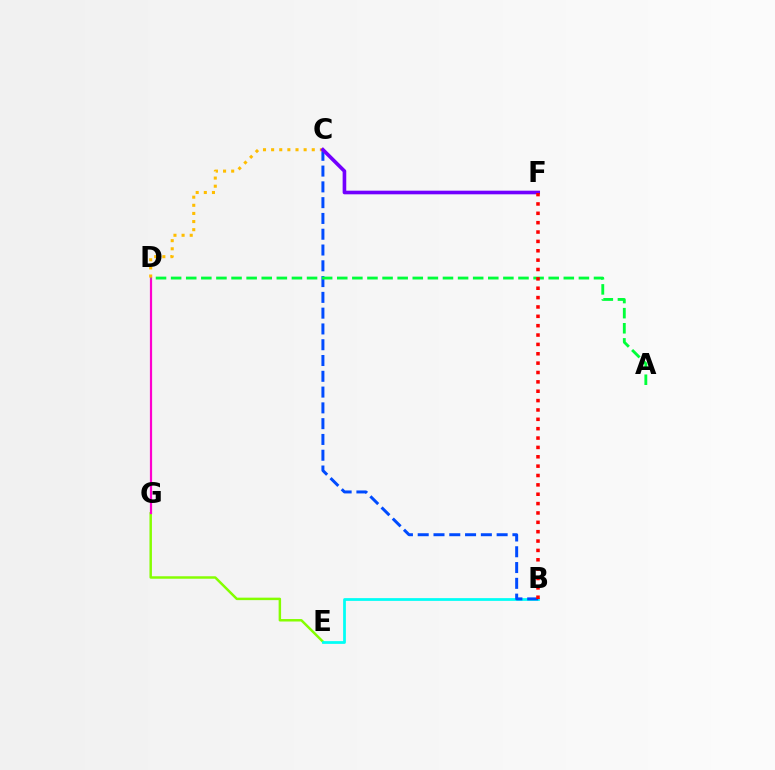{('E', 'G'): [{'color': '#84ff00', 'line_style': 'solid', 'thickness': 1.78}], ('B', 'E'): [{'color': '#00fff6', 'line_style': 'solid', 'thickness': 1.98}], ('B', 'C'): [{'color': '#004bff', 'line_style': 'dashed', 'thickness': 2.14}], ('D', 'G'): [{'color': '#ff00cf', 'line_style': 'solid', 'thickness': 1.59}], ('A', 'D'): [{'color': '#00ff39', 'line_style': 'dashed', 'thickness': 2.05}], ('C', 'D'): [{'color': '#ffbd00', 'line_style': 'dotted', 'thickness': 2.21}], ('C', 'F'): [{'color': '#7200ff', 'line_style': 'solid', 'thickness': 2.61}], ('B', 'F'): [{'color': '#ff0000', 'line_style': 'dotted', 'thickness': 2.54}]}